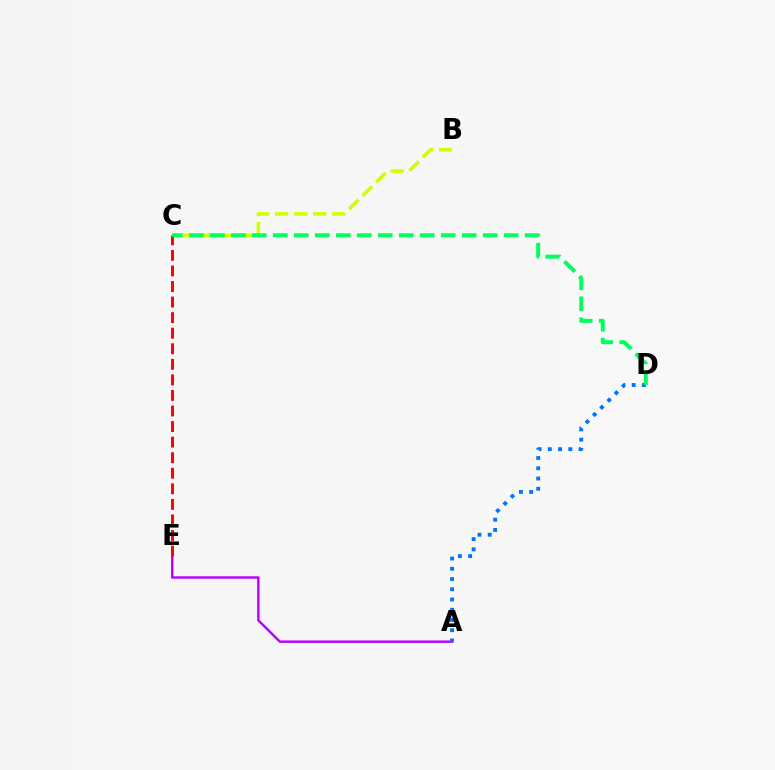{('B', 'C'): [{'color': '#d1ff00', 'line_style': 'dashed', 'thickness': 2.58}], ('A', 'E'): [{'color': '#b900ff', 'line_style': 'solid', 'thickness': 1.75}], ('C', 'E'): [{'color': '#ff0000', 'line_style': 'dashed', 'thickness': 2.11}], ('A', 'D'): [{'color': '#0074ff', 'line_style': 'dotted', 'thickness': 2.78}], ('C', 'D'): [{'color': '#00ff5c', 'line_style': 'dashed', 'thickness': 2.85}]}